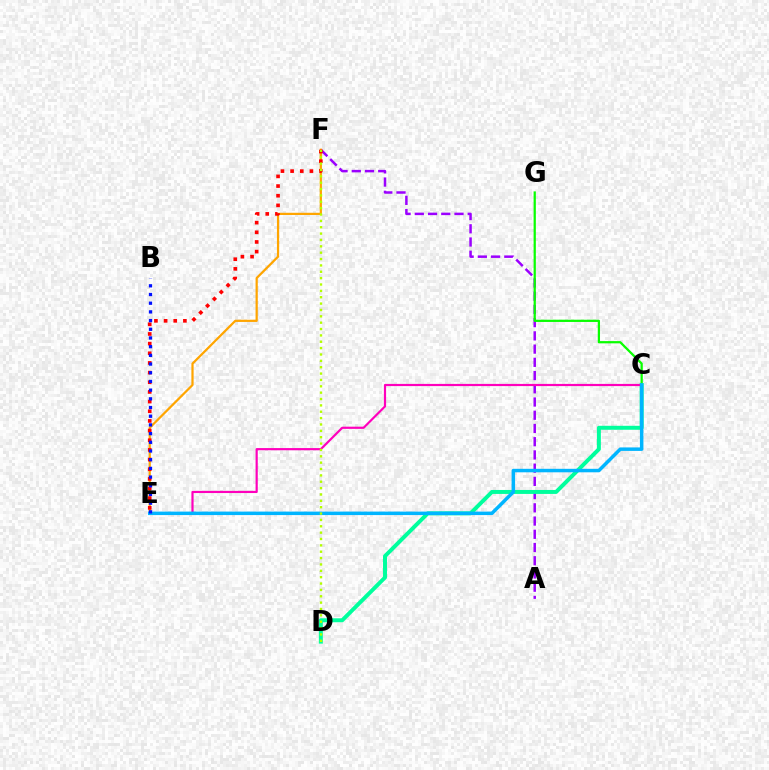{('A', 'F'): [{'color': '#9b00ff', 'line_style': 'dashed', 'thickness': 1.8}], ('C', 'G'): [{'color': '#08ff00', 'line_style': 'solid', 'thickness': 1.61}], ('C', 'D'): [{'color': '#00ff9d', 'line_style': 'solid', 'thickness': 2.85}], ('C', 'E'): [{'color': '#ff00bd', 'line_style': 'solid', 'thickness': 1.57}, {'color': '#00b5ff', 'line_style': 'solid', 'thickness': 2.51}], ('E', 'F'): [{'color': '#ffa500', 'line_style': 'solid', 'thickness': 1.6}, {'color': '#ff0000', 'line_style': 'dotted', 'thickness': 2.62}], ('D', 'F'): [{'color': '#b3ff00', 'line_style': 'dotted', 'thickness': 1.73}], ('B', 'E'): [{'color': '#0010ff', 'line_style': 'dotted', 'thickness': 2.36}]}